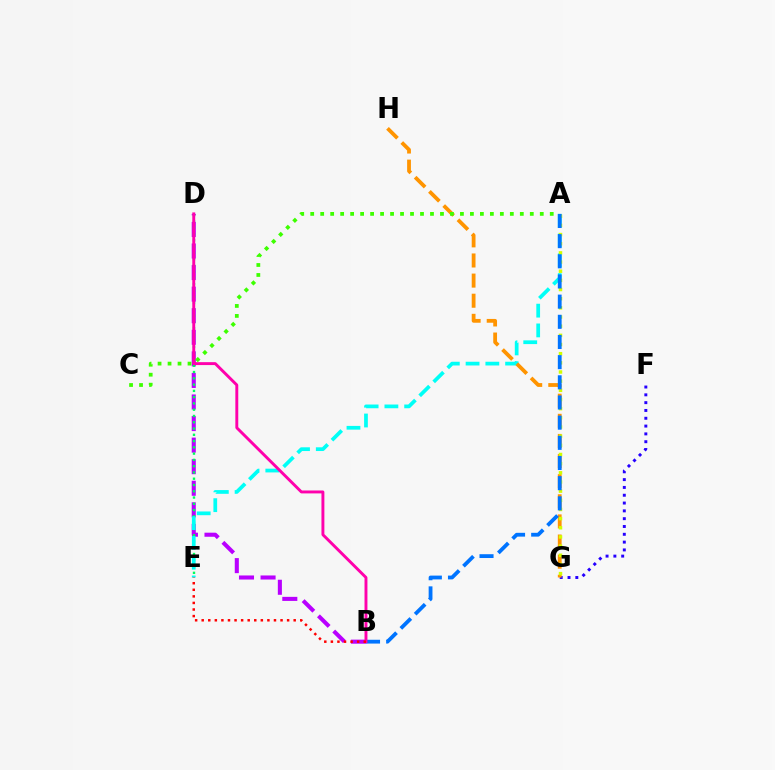{('B', 'D'): [{'color': '#b900ff', 'line_style': 'dashed', 'thickness': 2.93}, {'color': '#ff00ac', 'line_style': 'solid', 'thickness': 2.1}], ('D', 'E'): [{'color': '#00ff5c', 'line_style': 'dotted', 'thickness': 1.7}], ('A', 'E'): [{'color': '#00fff6', 'line_style': 'dashed', 'thickness': 2.68}], ('F', 'G'): [{'color': '#2500ff', 'line_style': 'dotted', 'thickness': 2.12}], ('G', 'H'): [{'color': '#ff9400', 'line_style': 'dashed', 'thickness': 2.73}], ('A', 'G'): [{'color': '#d1ff00', 'line_style': 'dotted', 'thickness': 2.49}], ('A', 'C'): [{'color': '#3dff00', 'line_style': 'dotted', 'thickness': 2.71}], ('A', 'B'): [{'color': '#0074ff', 'line_style': 'dashed', 'thickness': 2.74}], ('B', 'E'): [{'color': '#ff0000', 'line_style': 'dotted', 'thickness': 1.79}]}